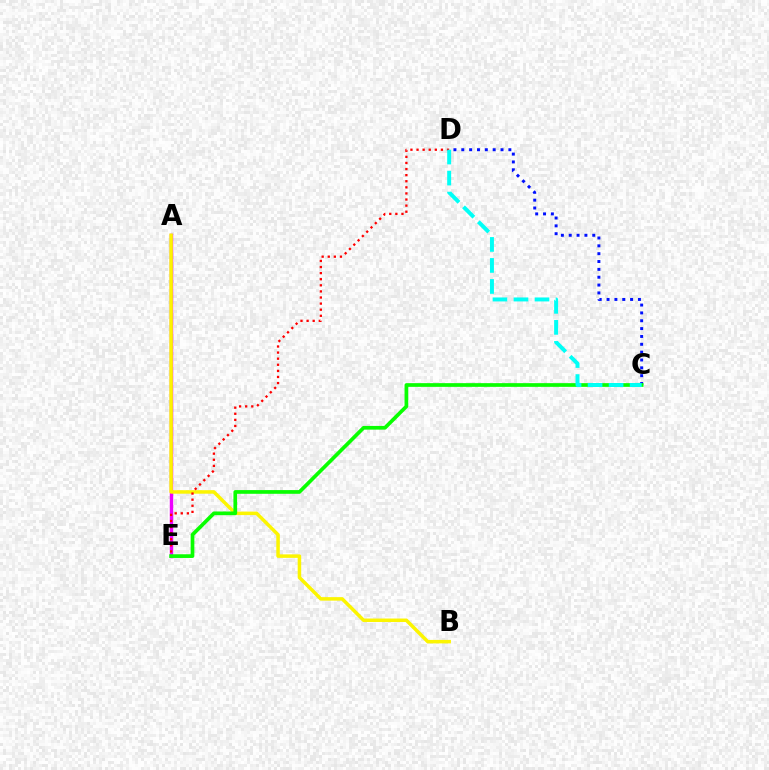{('C', 'D'): [{'color': '#0010ff', 'line_style': 'dotted', 'thickness': 2.13}, {'color': '#00fff6', 'line_style': 'dashed', 'thickness': 2.86}], ('A', 'E'): [{'color': '#ee00ff', 'line_style': 'solid', 'thickness': 2.47}], ('A', 'B'): [{'color': '#fcf500', 'line_style': 'solid', 'thickness': 2.52}], ('C', 'E'): [{'color': '#08ff00', 'line_style': 'solid', 'thickness': 2.66}], ('D', 'E'): [{'color': '#ff0000', 'line_style': 'dotted', 'thickness': 1.66}]}